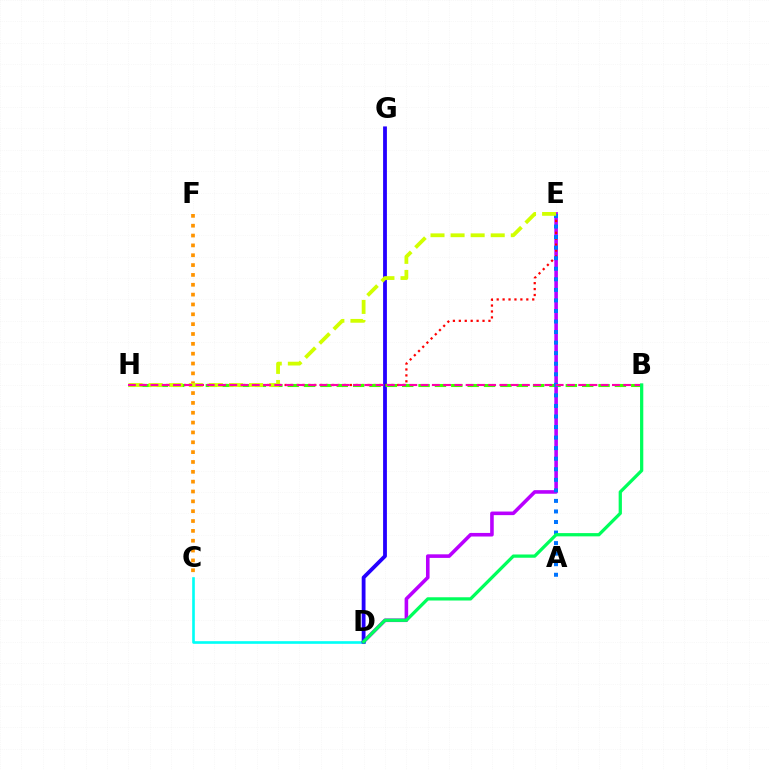{('C', 'D'): [{'color': '#00fff6', 'line_style': 'solid', 'thickness': 1.9}], ('D', 'E'): [{'color': '#b900ff', 'line_style': 'solid', 'thickness': 2.58}], ('D', 'G'): [{'color': '#2500ff', 'line_style': 'solid', 'thickness': 2.74}], ('E', 'H'): [{'color': '#ff0000', 'line_style': 'dotted', 'thickness': 1.61}, {'color': '#d1ff00', 'line_style': 'dashed', 'thickness': 2.73}], ('B', 'H'): [{'color': '#3dff00', 'line_style': 'dashed', 'thickness': 2.22}, {'color': '#ff00ac', 'line_style': 'dashed', 'thickness': 1.53}], ('C', 'F'): [{'color': '#ff9400', 'line_style': 'dotted', 'thickness': 2.67}], ('A', 'E'): [{'color': '#0074ff', 'line_style': 'dotted', 'thickness': 2.87}], ('B', 'D'): [{'color': '#00ff5c', 'line_style': 'solid', 'thickness': 2.34}]}